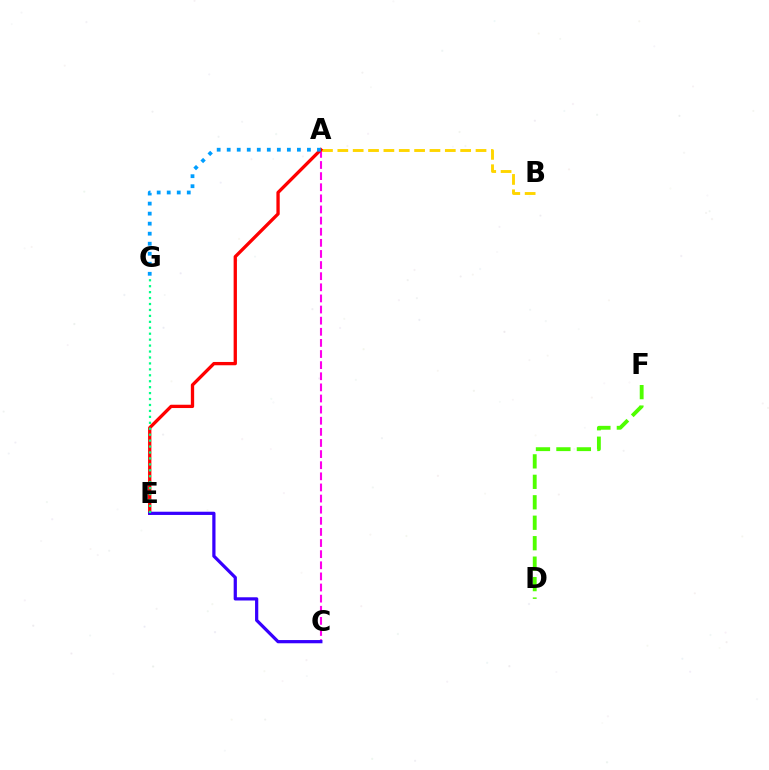{('D', 'F'): [{'color': '#4fff00', 'line_style': 'dashed', 'thickness': 2.78}], ('A', 'C'): [{'color': '#ff00ed', 'line_style': 'dashed', 'thickness': 1.51}], ('A', 'B'): [{'color': '#ffd500', 'line_style': 'dashed', 'thickness': 2.09}], ('A', 'E'): [{'color': '#ff0000', 'line_style': 'solid', 'thickness': 2.38}], ('C', 'E'): [{'color': '#3700ff', 'line_style': 'solid', 'thickness': 2.32}], ('A', 'G'): [{'color': '#009eff', 'line_style': 'dotted', 'thickness': 2.72}], ('E', 'G'): [{'color': '#00ff86', 'line_style': 'dotted', 'thickness': 1.61}]}